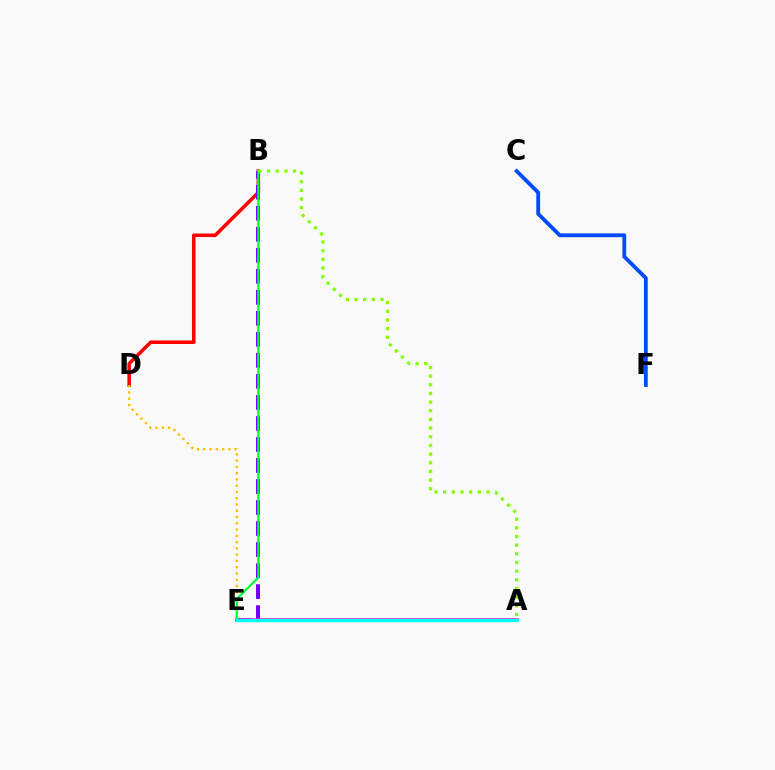{('B', 'D'): [{'color': '#ff0000', 'line_style': 'solid', 'thickness': 2.55}], ('B', 'E'): [{'color': '#7200ff', 'line_style': 'dashed', 'thickness': 2.86}, {'color': '#00ff39', 'line_style': 'solid', 'thickness': 1.62}], ('D', 'E'): [{'color': '#ffbd00', 'line_style': 'dotted', 'thickness': 1.7}], ('C', 'F'): [{'color': '#004bff', 'line_style': 'solid', 'thickness': 2.75}], ('A', 'E'): [{'color': '#ff00cf', 'line_style': 'solid', 'thickness': 2.59}, {'color': '#00fff6', 'line_style': 'solid', 'thickness': 2.43}], ('A', 'B'): [{'color': '#84ff00', 'line_style': 'dotted', 'thickness': 2.35}]}